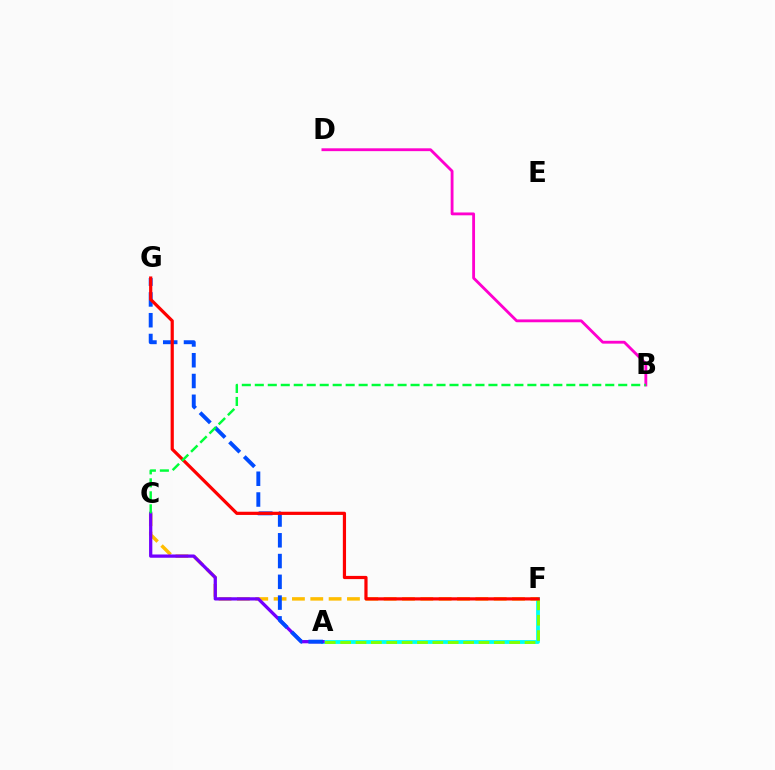{('A', 'F'): [{'color': '#00fff6', 'line_style': 'solid', 'thickness': 2.75}, {'color': '#84ff00', 'line_style': 'dashed', 'thickness': 2.09}], ('C', 'F'): [{'color': '#ffbd00', 'line_style': 'dashed', 'thickness': 2.49}], ('A', 'C'): [{'color': '#7200ff', 'line_style': 'solid', 'thickness': 2.35}], ('A', 'G'): [{'color': '#004bff', 'line_style': 'dashed', 'thickness': 2.82}], ('B', 'D'): [{'color': '#ff00cf', 'line_style': 'solid', 'thickness': 2.04}], ('F', 'G'): [{'color': '#ff0000', 'line_style': 'solid', 'thickness': 2.3}], ('B', 'C'): [{'color': '#00ff39', 'line_style': 'dashed', 'thickness': 1.76}]}